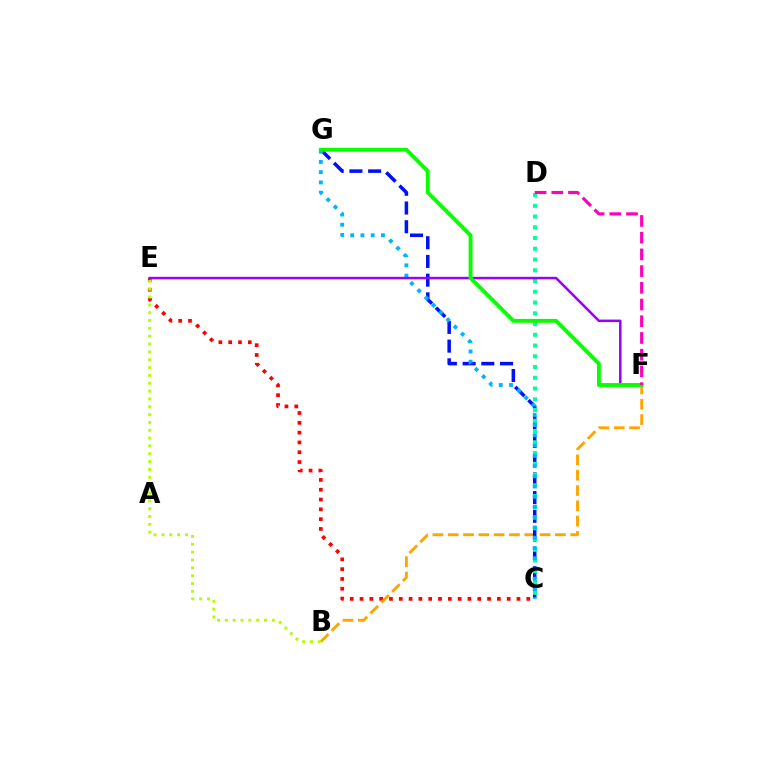{('C', 'E'): [{'color': '#ff0000', 'line_style': 'dotted', 'thickness': 2.67}], ('B', 'F'): [{'color': '#ffa500', 'line_style': 'dashed', 'thickness': 2.08}], ('C', 'G'): [{'color': '#0010ff', 'line_style': 'dashed', 'thickness': 2.54}, {'color': '#00b5ff', 'line_style': 'dotted', 'thickness': 2.78}], ('C', 'D'): [{'color': '#00ff9d', 'line_style': 'dotted', 'thickness': 2.92}], ('E', 'F'): [{'color': '#9b00ff', 'line_style': 'solid', 'thickness': 1.81}], ('B', 'E'): [{'color': '#b3ff00', 'line_style': 'dotted', 'thickness': 2.13}], ('F', 'G'): [{'color': '#08ff00', 'line_style': 'solid', 'thickness': 2.79}], ('D', 'F'): [{'color': '#ff00bd', 'line_style': 'dashed', 'thickness': 2.27}]}